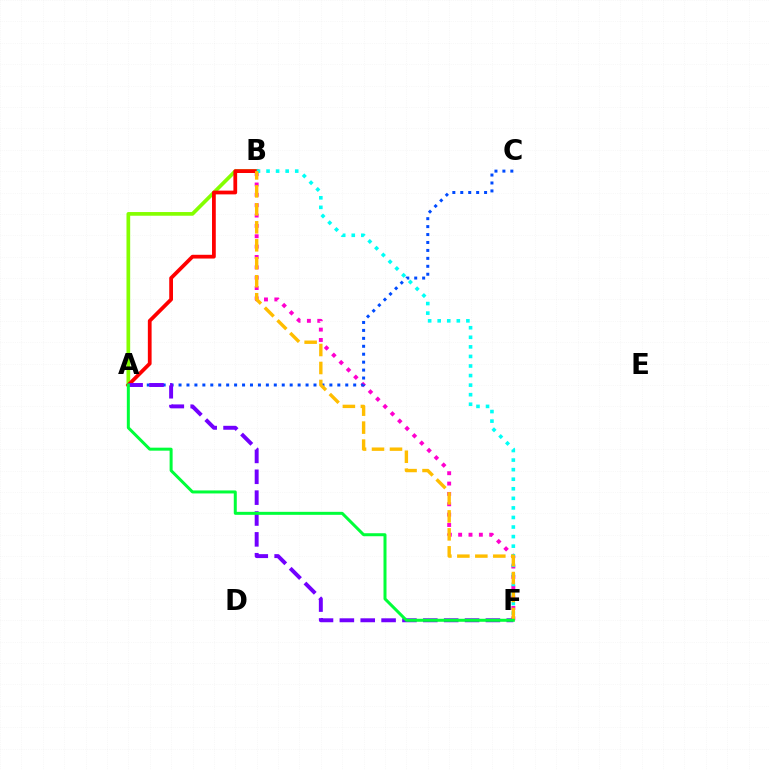{('B', 'F'): [{'color': '#ff00cf', 'line_style': 'dotted', 'thickness': 2.81}, {'color': '#00fff6', 'line_style': 'dotted', 'thickness': 2.6}, {'color': '#ffbd00', 'line_style': 'dashed', 'thickness': 2.44}], ('A', 'C'): [{'color': '#004bff', 'line_style': 'dotted', 'thickness': 2.16}], ('A', 'B'): [{'color': '#84ff00', 'line_style': 'solid', 'thickness': 2.66}, {'color': '#ff0000', 'line_style': 'solid', 'thickness': 2.71}], ('A', 'F'): [{'color': '#7200ff', 'line_style': 'dashed', 'thickness': 2.83}, {'color': '#00ff39', 'line_style': 'solid', 'thickness': 2.16}]}